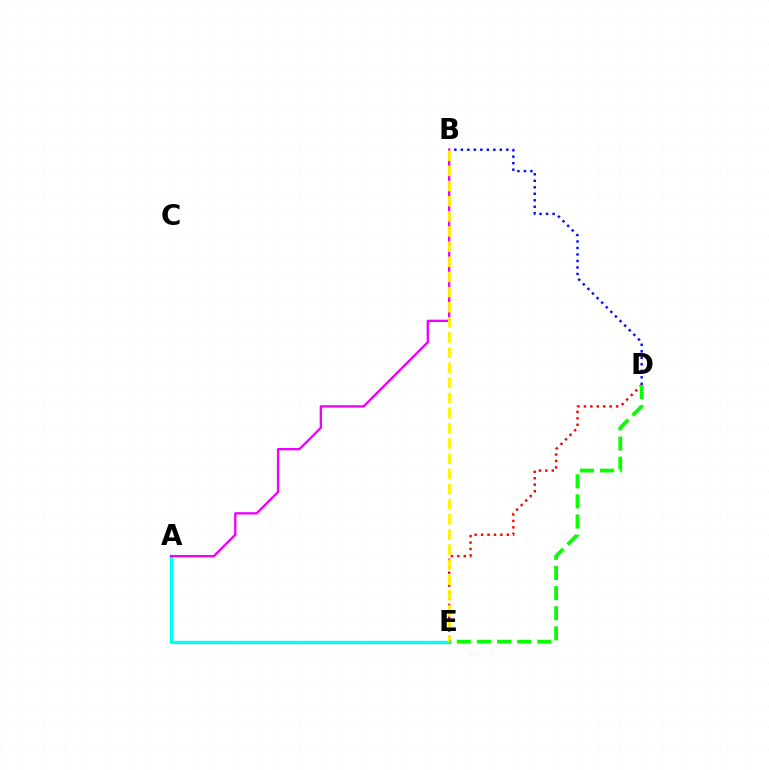{('A', 'E'): [{'color': '#00fff6', 'line_style': 'solid', 'thickness': 2.42}], ('B', 'D'): [{'color': '#0010ff', 'line_style': 'dotted', 'thickness': 1.76}], ('D', 'E'): [{'color': '#ff0000', 'line_style': 'dotted', 'thickness': 1.75}, {'color': '#08ff00', 'line_style': 'dashed', 'thickness': 2.73}], ('A', 'B'): [{'color': '#ee00ff', 'line_style': 'solid', 'thickness': 1.67}], ('B', 'E'): [{'color': '#fcf500', 'line_style': 'dashed', 'thickness': 2.06}]}